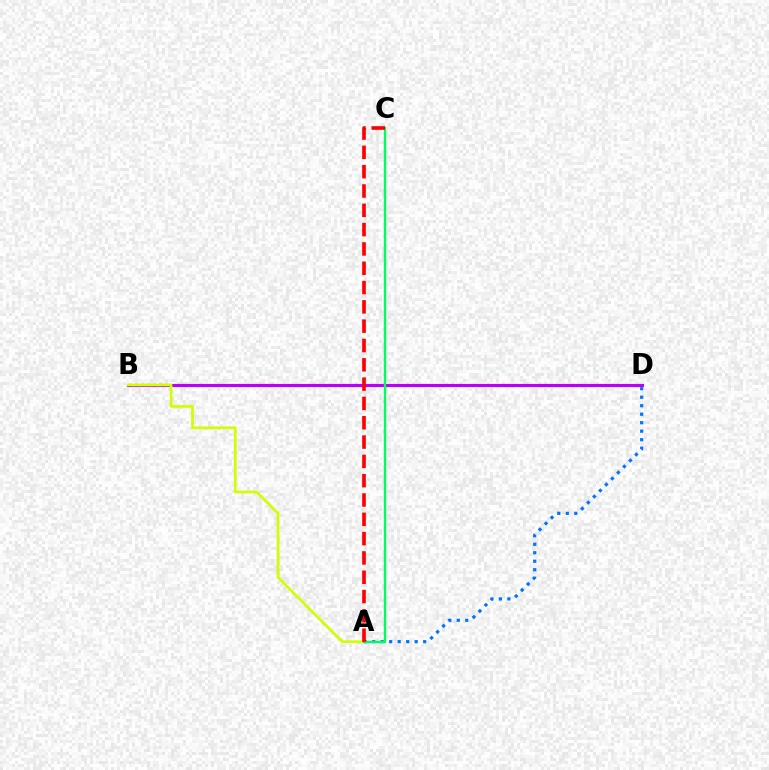{('B', 'D'): [{'color': '#b900ff', 'line_style': 'solid', 'thickness': 2.25}], ('A', 'D'): [{'color': '#0074ff', 'line_style': 'dotted', 'thickness': 2.31}], ('A', 'B'): [{'color': '#d1ff00', 'line_style': 'solid', 'thickness': 1.95}], ('A', 'C'): [{'color': '#00ff5c', 'line_style': 'solid', 'thickness': 1.7}, {'color': '#ff0000', 'line_style': 'dashed', 'thickness': 2.62}]}